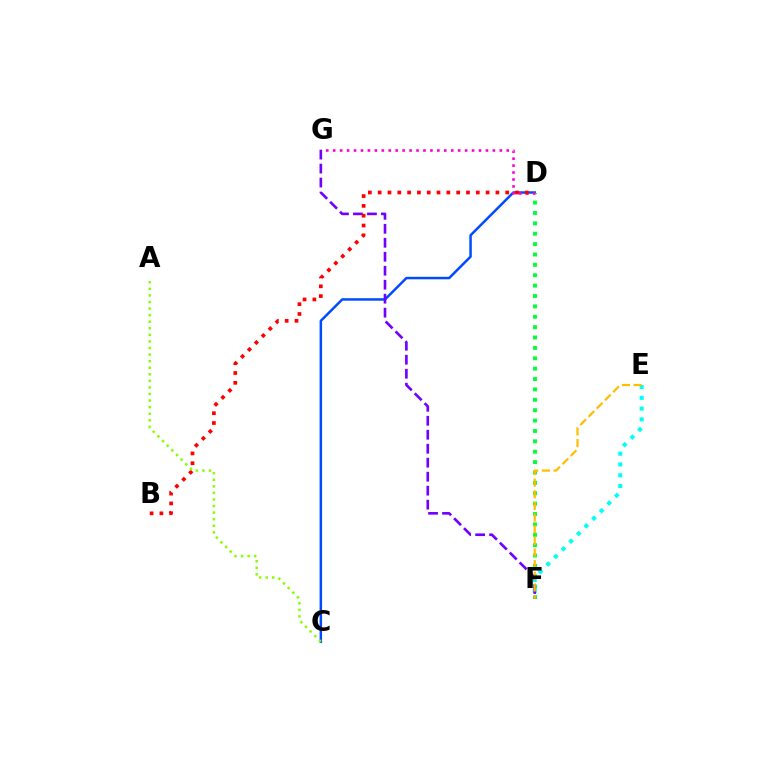{('C', 'D'): [{'color': '#004bff', 'line_style': 'solid', 'thickness': 1.8}], ('D', 'F'): [{'color': '#00ff39', 'line_style': 'dotted', 'thickness': 2.82}], ('D', 'G'): [{'color': '#ff00cf', 'line_style': 'dotted', 'thickness': 1.89}], ('E', 'F'): [{'color': '#00fff6', 'line_style': 'dotted', 'thickness': 2.93}, {'color': '#ffbd00', 'line_style': 'dashed', 'thickness': 1.58}], ('F', 'G'): [{'color': '#7200ff', 'line_style': 'dashed', 'thickness': 1.9}], ('B', 'D'): [{'color': '#ff0000', 'line_style': 'dotted', 'thickness': 2.67}], ('A', 'C'): [{'color': '#84ff00', 'line_style': 'dotted', 'thickness': 1.79}]}